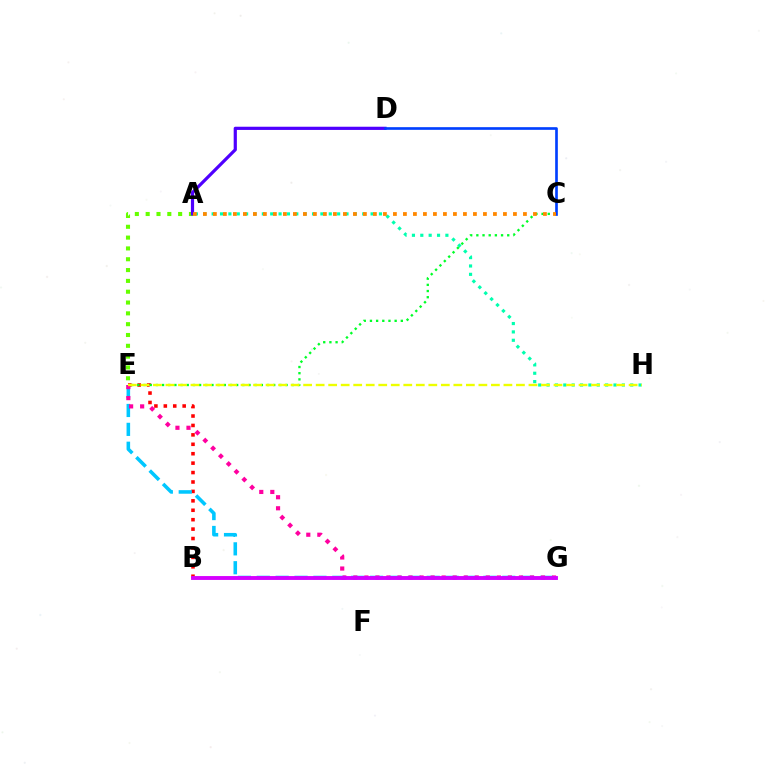{('A', 'E'): [{'color': '#66ff00', 'line_style': 'dotted', 'thickness': 2.94}], ('B', 'E'): [{'color': '#ff0000', 'line_style': 'dotted', 'thickness': 2.56}], ('A', 'H'): [{'color': '#00ffaf', 'line_style': 'dotted', 'thickness': 2.27}], ('E', 'G'): [{'color': '#00c7ff', 'line_style': 'dashed', 'thickness': 2.57}, {'color': '#ff00a0', 'line_style': 'dotted', 'thickness': 3.0}], ('A', 'D'): [{'color': '#4f00ff', 'line_style': 'solid', 'thickness': 2.3}], ('C', 'E'): [{'color': '#00ff27', 'line_style': 'dotted', 'thickness': 1.68}], ('B', 'G'): [{'color': '#d600ff', 'line_style': 'solid', 'thickness': 2.79}], ('C', 'D'): [{'color': '#003fff', 'line_style': 'solid', 'thickness': 1.92}], ('A', 'C'): [{'color': '#ff8800', 'line_style': 'dotted', 'thickness': 2.72}], ('E', 'H'): [{'color': '#eeff00', 'line_style': 'dashed', 'thickness': 1.7}]}